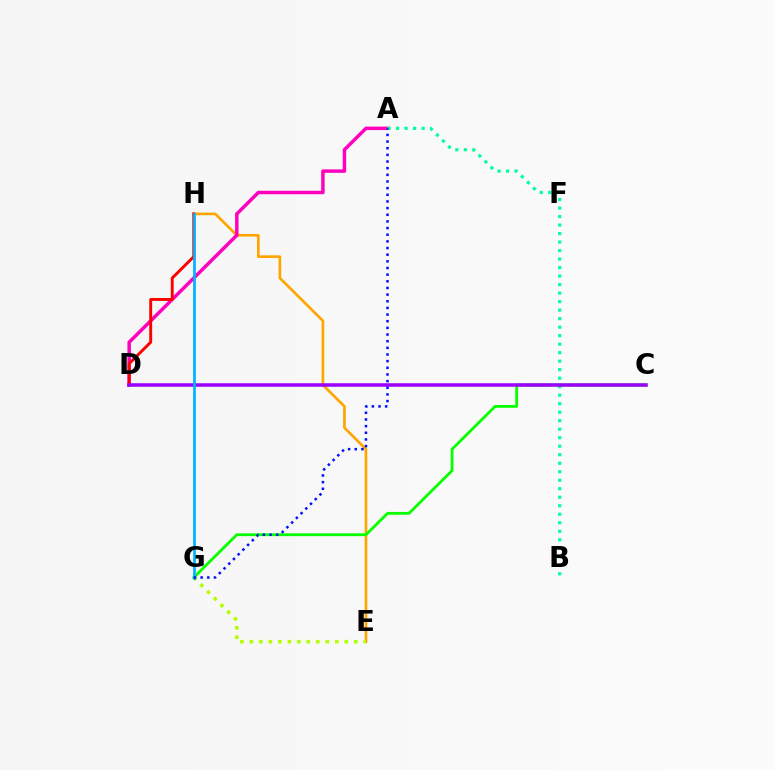{('E', 'H'): [{'color': '#ffa500', 'line_style': 'solid', 'thickness': 1.92}], ('A', 'D'): [{'color': '#ff00bd', 'line_style': 'solid', 'thickness': 2.5}], ('C', 'G'): [{'color': '#08ff00', 'line_style': 'solid', 'thickness': 2.02}], ('E', 'G'): [{'color': '#b3ff00', 'line_style': 'dotted', 'thickness': 2.58}], ('D', 'H'): [{'color': '#ff0000', 'line_style': 'solid', 'thickness': 2.09}], ('A', 'B'): [{'color': '#00ff9d', 'line_style': 'dotted', 'thickness': 2.31}], ('C', 'D'): [{'color': '#9b00ff', 'line_style': 'solid', 'thickness': 2.54}], ('G', 'H'): [{'color': '#00b5ff', 'line_style': 'solid', 'thickness': 1.97}], ('A', 'G'): [{'color': '#0010ff', 'line_style': 'dotted', 'thickness': 1.81}]}